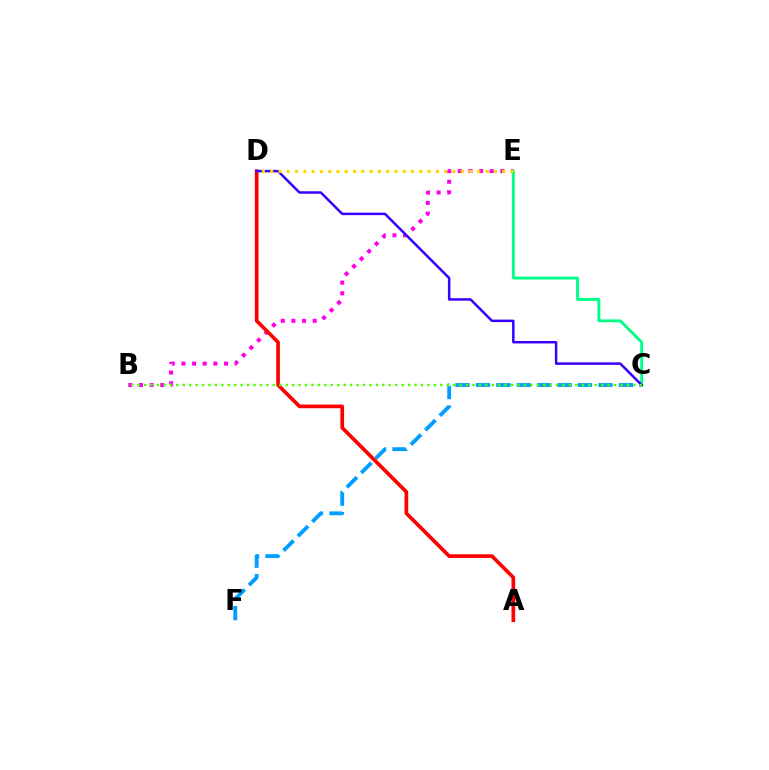{('B', 'E'): [{'color': '#ff00ed', 'line_style': 'dotted', 'thickness': 2.89}], ('C', 'F'): [{'color': '#009eff', 'line_style': 'dashed', 'thickness': 2.77}], ('A', 'D'): [{'color': '#ff0000', 'line_style': 'solid', 'thickness': 2.65}], ('C', 'E'): [{'color': '#00ff86', 'line_style': 'solid', 'thickness': 2.07}], ('C', 'D'): [{'color': '#3700ff', 'line_style': 'solid', 'thickness': 1.79}], ('D', 'E'): [{'color': '#ffd500', 'line_style': 'dotted', 'thickness': 2.25}], ('B', 'C'): [{'color': '#4fff00', 'line_style': 'dotted', 'thickness': 1.75}]}